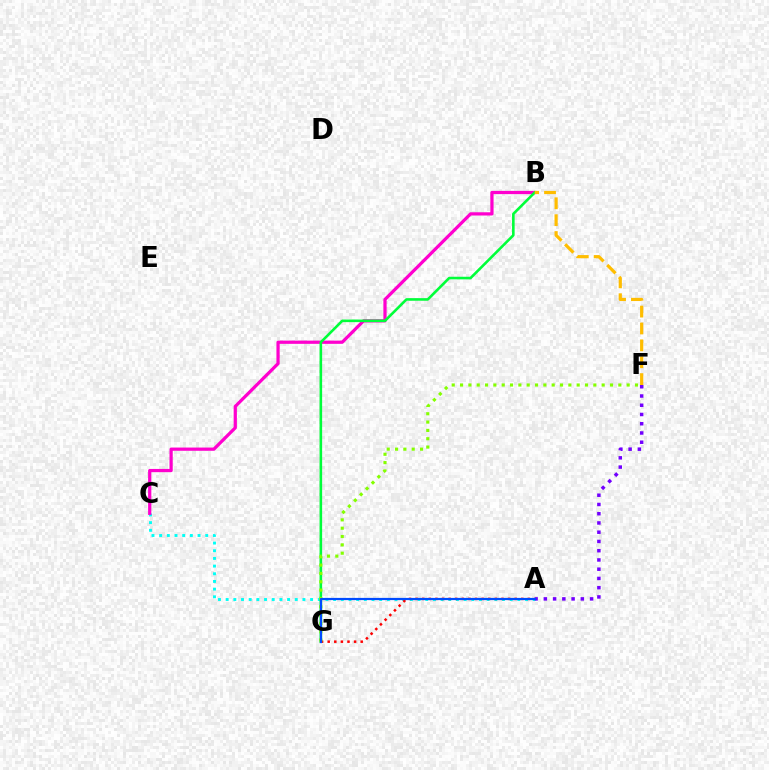{('A', 'C'): [{'color': '#00fff6', 'line_style': 'dotted', 'thickness': 2.09}], ('A', 'F'): [{'color': '#7200ff', 'line_style': 'dotted', 'thickness': 2.51}], ('B', 'C'): [{'color': '#ff00cf', 'line_style': 'solid', 'thickness': 2.33}], ('B', 'G'): [{'color': '#00ff39', 'line_style': 'solid', 'thickness': 1.87}], ('A', 'G'): [{'color': '#ff0000', 'line_style': 'dotted', 'thickness': 1.79}, {'color': '#004bff', 'line_style': 'solid', 'thickness': 1.59}], ('B', 'F'): [{'color': '#ffbd00', 'line_style': 'dashed', 'thickness': 2.29}], ('F', 'G'): [{'color': '#84ff00', 'line_style': 'dotted', 'thickness': 2.26}]}